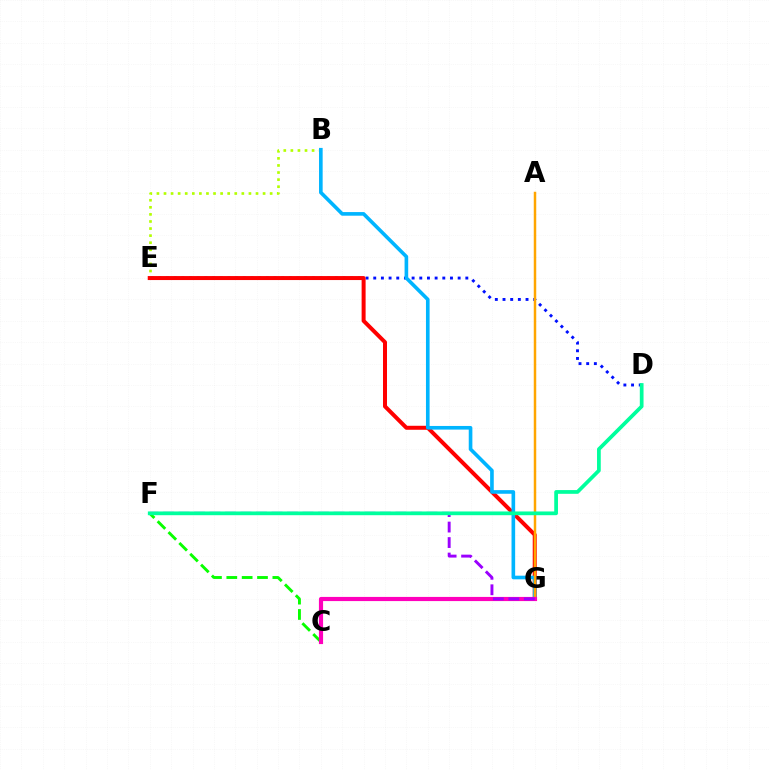{('B', 'E'): [{'color': '#b3ff00', 'line_style': 'dotted', 'thickness': 1.92}], ('D', 'E'): [{'color': '#0010ff', 'line_style': 'dotted', 'thickness': 2.09}], ('E', 'G'): [{'color': '#ff0000', 'line_style': 'solid', 'thickness': 2.87}], ('C', 'F'): [{'color': '#08ff00', 'line_style': 'dashed', 'thickness': 2.08}], ('B', 'G'): [{'color': '#00b5ff', 'line_style': 'solid', 'thickness': 2.61}], ('A', 'G'): [{'color': '#ffa500', 'line_style': 'solid', 'thickness': 1.79}], ('C', 'G'): [{'color': '#ff00bd', 'line_style': 'solid', 'thickness': 2.99}], ('F', 'G'): [{'color': '#9b00ff', 'line_style': 'dashed', 'thickness': 2.1}], ('D', 'F'): [{'color': '#00ff9d', 'line_style': 'solid', 'thickness': 2.69}]}